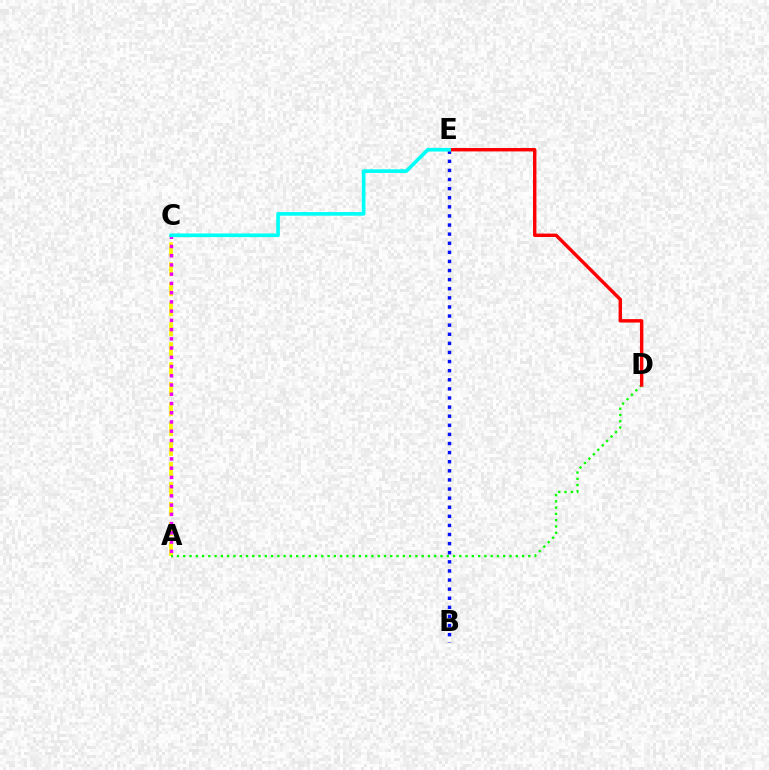{('A', 'C'): [{'color': '#fcf500', 'line_style': 'dashed', 'thickness': 2.71}, {'color': '#ee00ff', 'line_style': 'dotted', 'thickness': 2.51}], ('A', 'D'): [{'color': '#08ff00', 'line_style': 'dotted', 'thickness': 1.7}], ('B', 'E'): [{'color': '#0010ff', 'line_style': 'dotted', 'thickness': 2.47}], ('D', 'E'): [{'color': '#ff0000', 'line_style': 'solid', 'thickness': 2.46}], ('C', 'E'): [{'color': '#00fff6', 'line_style': 'solid', 'thickness': 2.63}]}